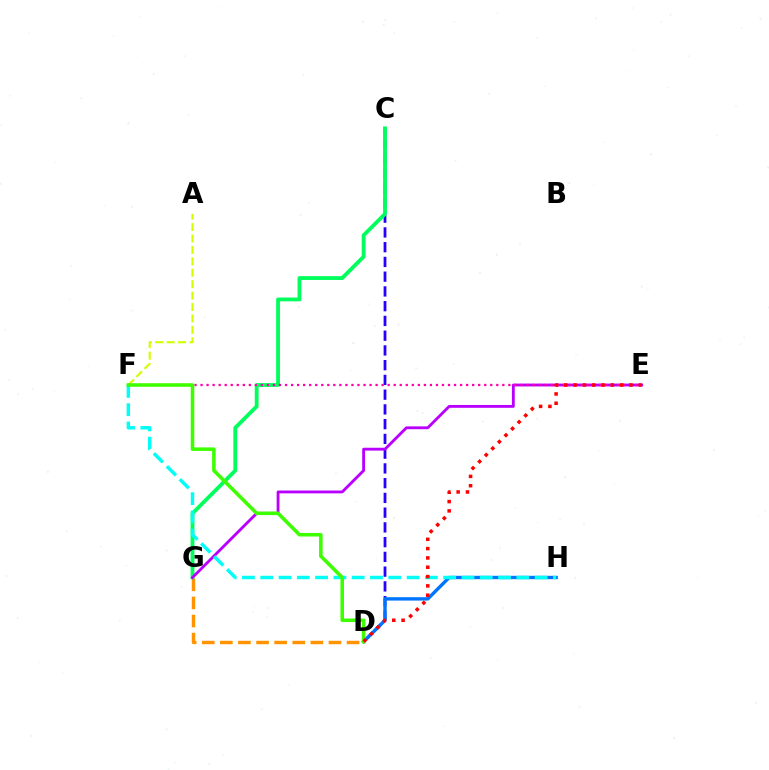{('C', 'D'): [{'color': '#2500ff', 'line_style': 'dashed', 'thickness': 2.0}], ('D', 'G'): [{'color': '#ff9400', 'line_style': 'dashed', 'thickness': 2.46}], ('C', 'G'): [{'color': '#00ff5c', 'line_style': 'solid', 'thickness': 2.76}], ('E', 'G'): [{'color': '#b900ff', 'line_style': 'solid', 'thickness': 2.04}], ('D', 'H'): [{'color': '#0074ff', 'line_style': 'solid', 'thickness': 2.42}], ('A', 'F'): [{'color': '#d1ff00', 'line_style': 'dashed', 'thickness': 1.55}], ('E', 'F'): [{'color': '#ff00ac', 'line_style': 'dotted', 'thickness': 1.64}], ('F', 'H'): [{'color': '#00fff6', 'line_style': 'dashed', 'thickness': 2.49}], ('D', 'F'): [{'color': '#3dff00', 'line_style': 'solid', 'thickness': 2.56}], ('D', 'E'): [{'color': '#ff0000', 'line_style': 'dotted', 'thickness': 2.53}]}